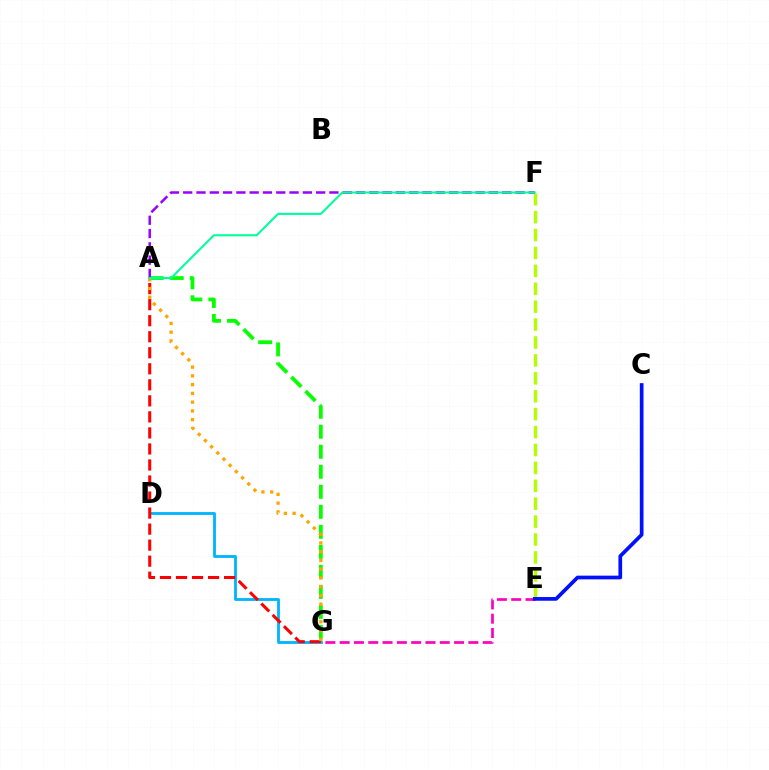{('D', 'G'): [{'color': '#00b5ff', 'line_style': 'solid', 'thickness': 2.03}], ('E', 'F'): [{'color': '#b3ff00', 'line_style': 'dashed', 'thickness': 2.43}], ('E', 'G'): [{'color': '#ff00bd', 'line_style': 'dashed', 'thickness': 1.94}], ('A', 'G'): [{'color': '#08ff00', 'line_style': 'dashed', 'thickness': 2.72}, {'color': '#ff0000', 'line_style': 'dashed', 'thickness': 2.18}, {'color': '#ffa500', 'line_style': 'dotted', 'thickness': 2.38}], ('C', 'E'): [{'color': '#0010ff', 'line_style': 'solid', 'thickness': 2.66}], ('A', 'F'): [{'color': '#9b00ff', 'line_style': 'dashed', 'thickness': 1.81}, {'color': '#00ff9d', 'line_style': 'solid', 'thickness': 1.5}]}